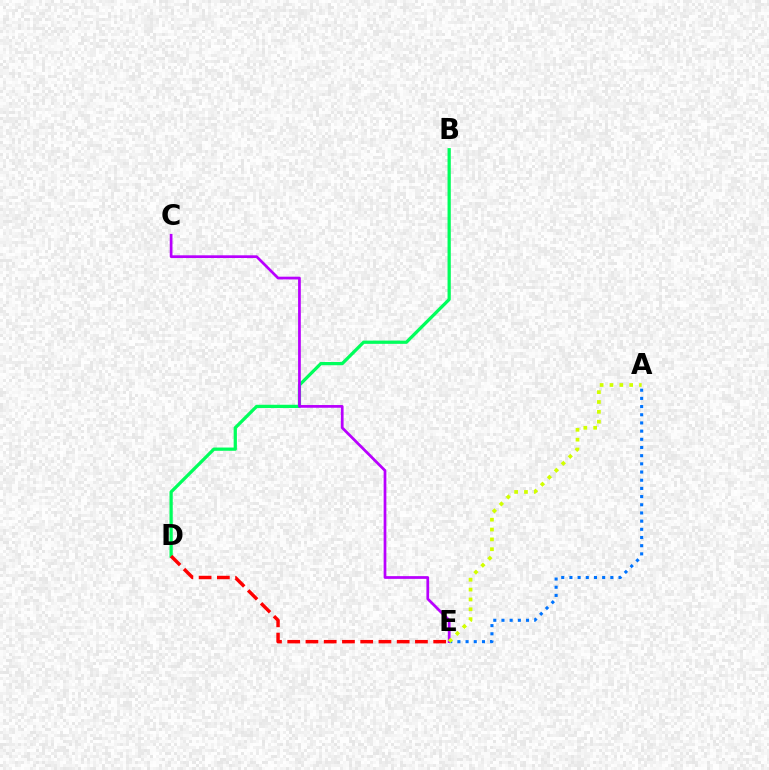{('A', 'E'): [{'color': '#0074ff', 'line_style': 'dotted', 'thickness': 2.22}, {'color': '#d1ff00', 'line_style': 'dotted', 'thickness': 2.68}], ('B', 'D'): [{'color': '#00ff5c', 'line_style': 'solid', 'thickness': 2.34}], ('D', 'E'): [{'color': '#ff0000', 'line_style': 'dashed', 'thickness': 2.48}], ('C', 'E'): [{'color': '#b900ff', 'line_style': 'solid', 'thickness': 1.96}]}